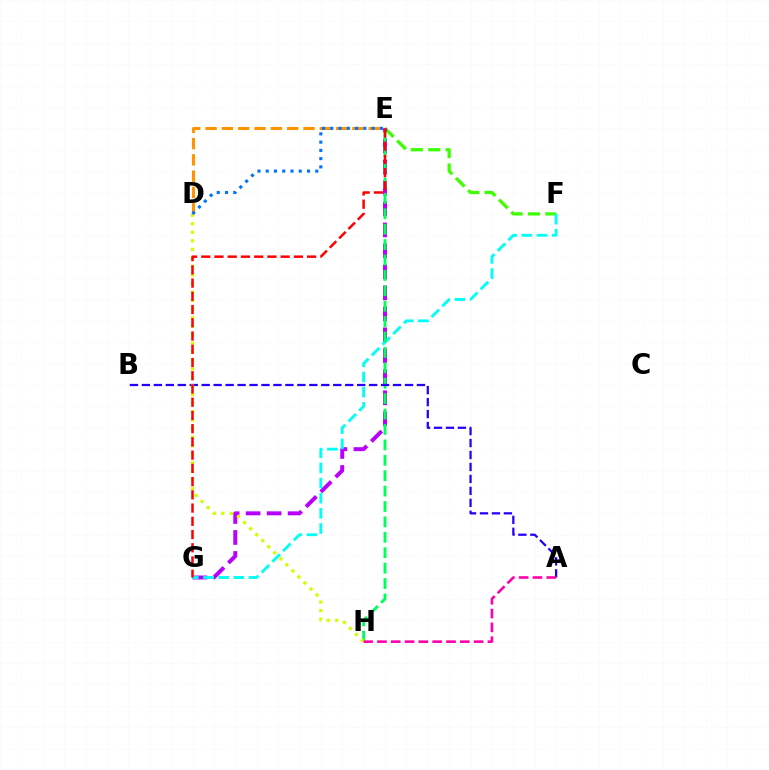{('E', 'F'): [{'color': '#3dff00', 'line_style': 'dashed', 'thickness': 2.36}], ('E', 'G'): [{'color': '#b900ff', 'line_style': 'dashed', 'thickness': 2.85}, {'color': '#ff0000', 'line_style': 'dashed', 'thickness': 1.8}], ('F', 'G'): [{'color': '#00fff6', 'line_style': 'dashed', 'thickness': 2.06}], ('E', 'H'): [{'color': '#00ff5c', 'line_style': 'dashed', 'thickness': 2.09}], ('A', 'B'): [{'color': '#2500ff', 'line_style': 'dashed', 'thickness': 1.62}], ('D', 'H'): [{'color': '#d1ff00', 'line_style': 'dotted', 'thickness': 2.32}], ('A', 'H'): [{'color': '#ff00ac', 'line_style': 'dashed', 'thickness': 1.88}], ('D', 'E'): [{'color': '#ff9400', 'line_style': 'dashed', 'thickness': 2.22}, {'color': '#0074ff', 'line_style': 'dotted', 'thickness': 2.24}]}